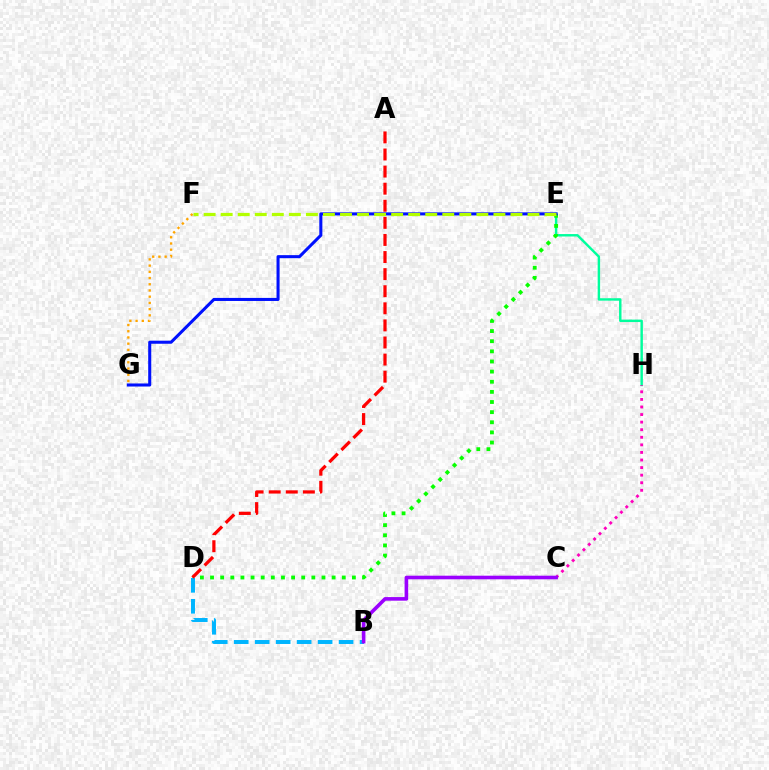{('E', 'H'): [{'color': '#00ff9d', 'line_style': 'solid', 'thickness': 1.75}], ('D', 'E'): [{'color': '#08ff00', 'line_style': 'dotted', 'thickness': 2.75}], ('B', 'D'): [{'color': '#00b5ff', 'line_style': 'dashed', 'thickness': 2.85}], ('F', 'G'): [{'color': '#ffa500', 'line_style': 'dotted', 'thickness': 1.69}], ('E', 'G'): [{'color': '#0010ff', 'line_style': 'solid', 'thickness': 2.2}], ('C', 'H'): [{'color': '#ff00bd', 'line_style': 'dotted', 'thickness': 2.06}], ('E', 'F'): [{'color': '#b3ff00', 'line_style': 'dashed', 'thickness': 2.32}], ('B', 'C'): [{'color': '#9b00ff', 'line_style': 'solid', 'thickness': 2.59}], ('A', 'D'): [{'color': '#ff0000', 'line_style': 'dashed', 'thickness': 2.32}]}